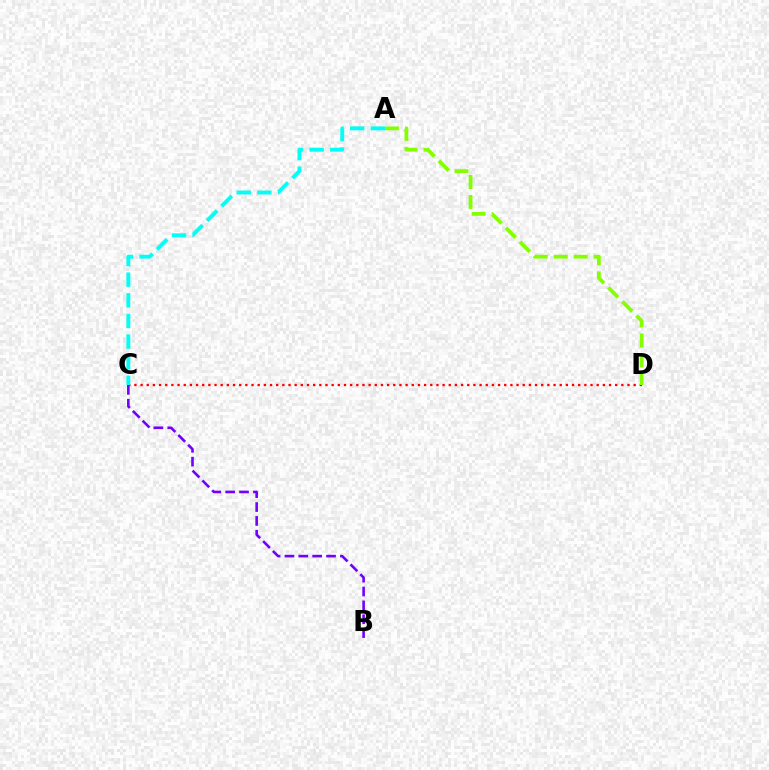{('C', 'D'): [{'color': '#ff0000', 'line_style': 'dotted', 'thickness': 1.67}], ('A', 'D'): [{'color': '#84ff00', 'line_style': 'dashed', 'thickness': 2.71}], ('B', 'C'): [{'color': '#7200ff', 'line_style': 'dashed', 'thickness': 1.88}], ('A', 'C'): [{'color': '#00fff6', 'line_style': 'dashed', 'thickness': 2.8}]}